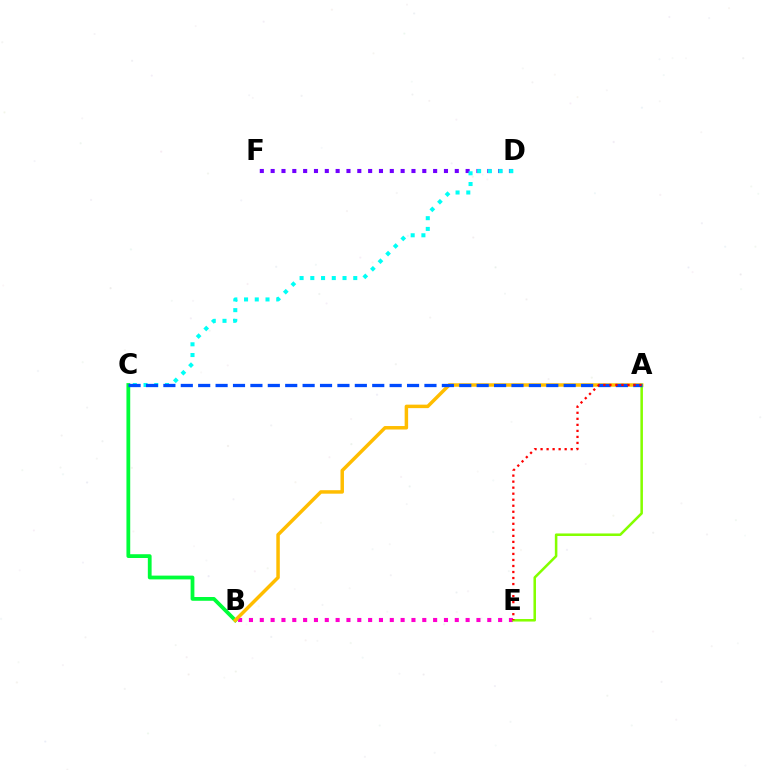{('B', 'E'): [{'color': '#ff00cf', 'line_style': 'dotted', 'thickness': 2.94}], ('B', 'C'): [{'color': '#00ff39', 'line_style': 'solid', 'thickness': 2.72}], ('A', 'B'): [{'color': '#ffbd00', 'line_style': 'solid', 'thickness': 2.5}], ('A', 'E'): [{'color': '#84ff00', 'line_style': 'solid', 'thickness': 1.83}, {'color': '#ff0000', 'line_style': 'dotted', 'thickness': 1.64}], ('D', 'F'): [{'color': '#7200ff', 'line_style': 'dotted', 'thickness': 2.94}], ('C', 'D'): [{'color': '#00fff6', 'line_style': 'dotted', 'thickness': 2.92}], ('A', 'C'): [{'color': '#004bff', 'line_style': 'dashed', 'thickness': 2.36}]}